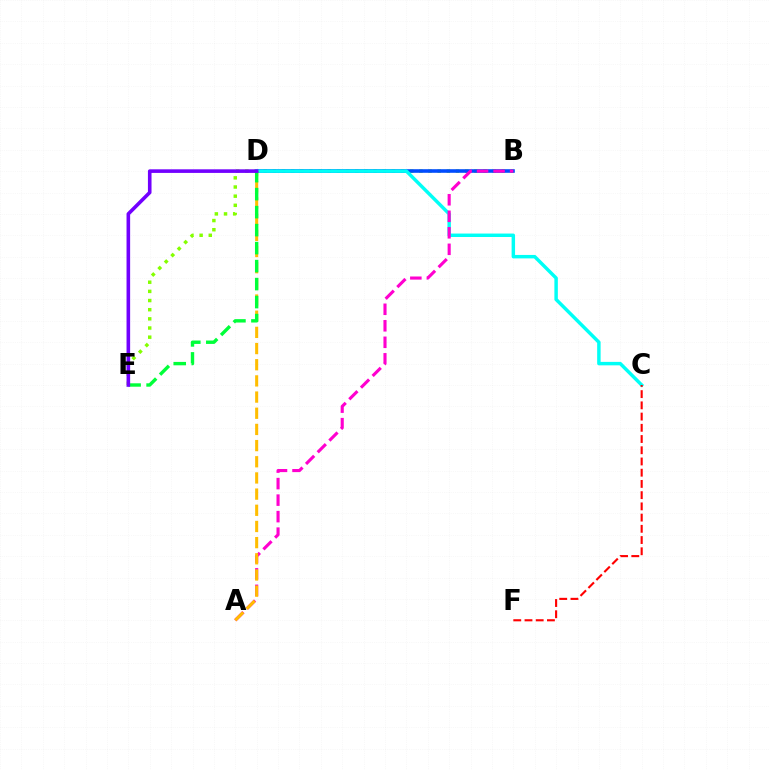{('B', 'E'): [{'color': '#84ff00', 'line_style': 'dotted', 'thickness': 2.49}], ('B', 'D'): [{'color': '#004bff', 'line_style': 'solid', 'thickness': 2.59}], ('C', 'D'): [{'color': '#00fff6', 'line_style': 'solid', 'thickness': 2.49}], ('A', 'B'): [{'color': '#ff00cf', 'line_style': 'dashed', 'thickness': 2.24}], ('A', 'D'): [{'color': '#ffbd00', 'line_style': 'dashed', 'thickness': 2.2}], ('C', 'F'): [{'color': '#ff0000', 'line_style': 'dashed', 'thickness': 1.52}], ('D', 'E'): [{'color': '#00ff39', 'line_style': 'dashed', 'thickness': 2.44}, {'color': '#7200ff', 'line_style': 'solid', 'thickness': 2.59}]}